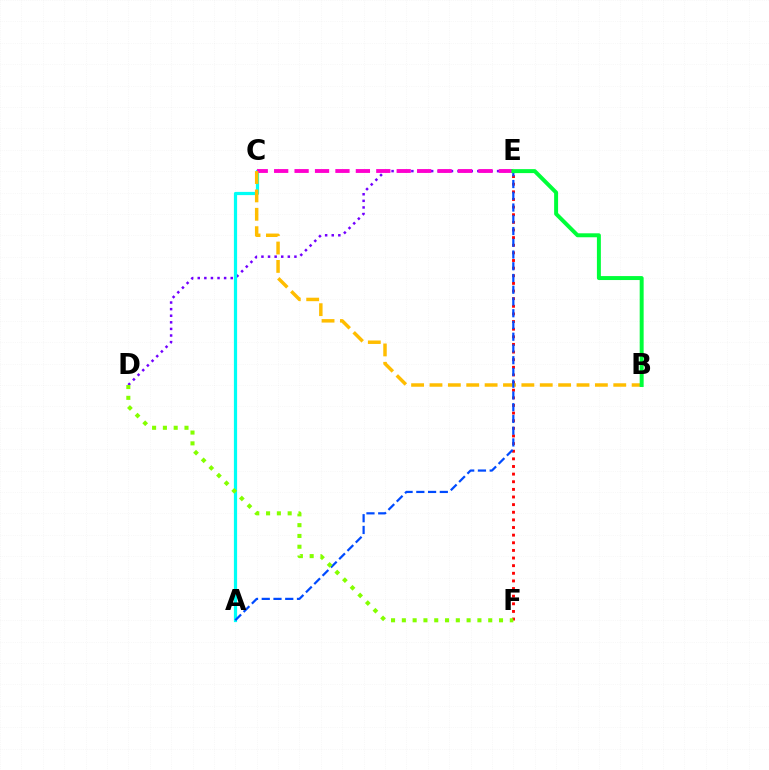{('D', 'E'): [{'color': '#7200ff', 'line_style': 'dotted', 'thickness': 1.79}], ('A', 'C'): [{'color': '#00fff6', 'line_style': 'solid', 'thickness': 2.32}], ('E', 'F'): [{'color': '#ff0000', 'line_style': 'dotted', 'thickness': 2.07}], ('C', 'E'): [{'color': '#ff00cf', 'line_style': 'dashed', 'thickness': 2.77}], ('B', 'C'): [{'color': '#ffbd00', 'line_style': 'dashed', 'thickness': 2.5}], ('A', 'E'): [{'color': '#004bff', 'line_style': 'dashed', 'thickness': 1.6}], ('B', 'E'): [{'color': '#00ff39', 'line_style': 'solid', 'thickness': 2.85}], ('D', 'F'): [{'color': '#84ff00', 'line_style': 'dotted', 'thickness': 2.93}]}